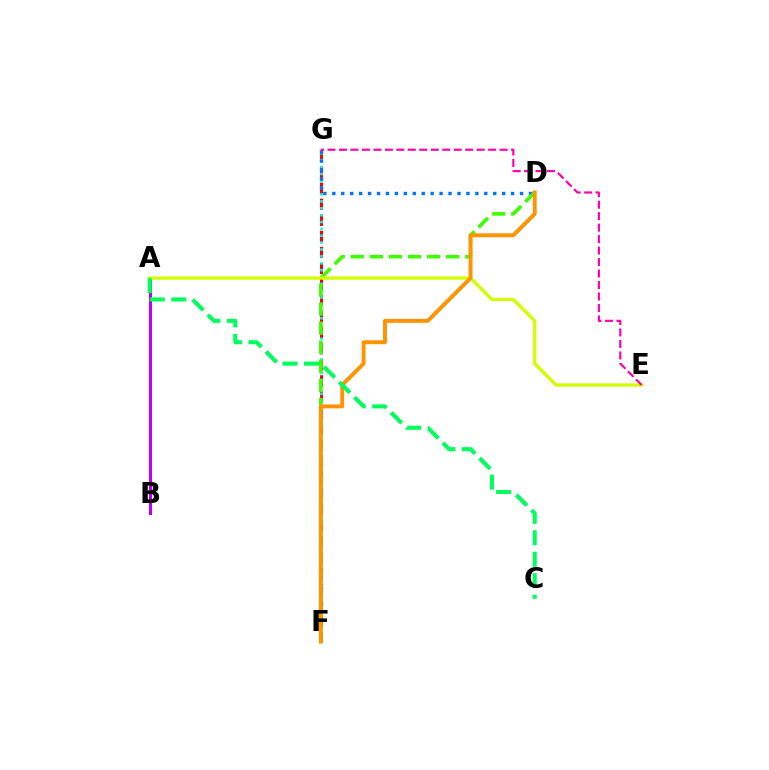{('A', 'B'): [{'color': '#2500ff', 'line_style': 'dashed', 'thickness': 2.11}, {'color': '#b900ff', 'line_style': 'solid', 'thickness': 2.16}], ('F', 'G'): [{'color': '#ff0000', 'line_style': 'dashed', 'thickness': 2.18}, {'color': '#00fff6', 'line_style': 'dotted', 'thickness': 1.87}], ('D', 'G'): [{'color': '#0074ff', 'line_style': 'dotted', 'thickness': 2.43}], ('D', 'F'): [{'color': '#3dff00', 'line_style': 'dashed', 'thickness': 2.59}, {'color': '#ff9400', 'line_style': 'solid', 'thickness': 2.82}], ('A', 'E'): [{'color': '#d1ff00', 'line_style': 'solid', 'thickness': 2.38}], ('A', 'C'): [{'color': '#00ff5c', 'line_style': 'dashed', 'thickness': 2.92}], ('E', 'G'): [{'color': '#ff00ac', 'line_style': 'dashed', 'thickness': 1.56}]}